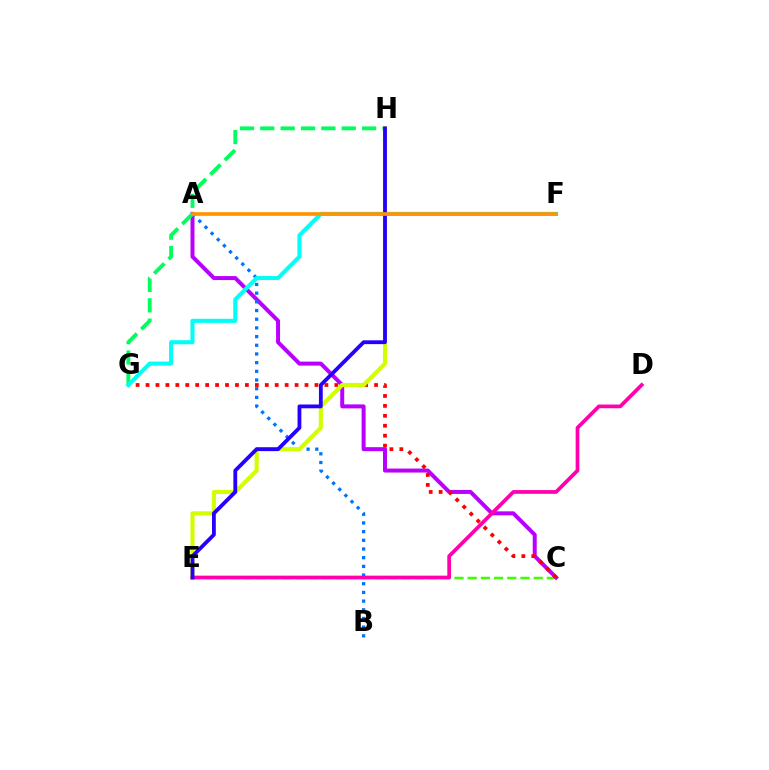{('C', 'E'): [{'color': '#3dff00', 'line_style': 'dashed', 'thickness': 1.79}], ('A', 'C'): [{'color': '#b900ff', 'line_style': 'solid', 'thickness': 2.87}], ('A', 'B'): [{'color': '#0074ff', 'line_style': 'dotted', 'thickness': 2.36}], ('G', 'H'): [{'color': '#00ff5c', 'line_style': 'dashed', 'thickness': 2.77}], ('C', 'G'): [{'color': '#ff0000', 'line_style': 'dotted', 'thickness': 2.7}], ('F', 'G'): [{'color': '#00fff6', 'line_style': 'solid', 'thickness': 2.93}], ('E', 'H'): [{'color': '#d1ff00', 'line_style': 'solid', 'thickness': 2.97}, {'color': '#2500ff', 'line_style': 'solid', 'thickness': 2.74}], ('D', 'E'): [{'color': '#ff00ac', 'line_style': 'solid', 'thickness': 2.68}], ('A', 'F'): [{'color': '#ff9400', 'line_style': 'solid', 'thickness': 2.65}]}